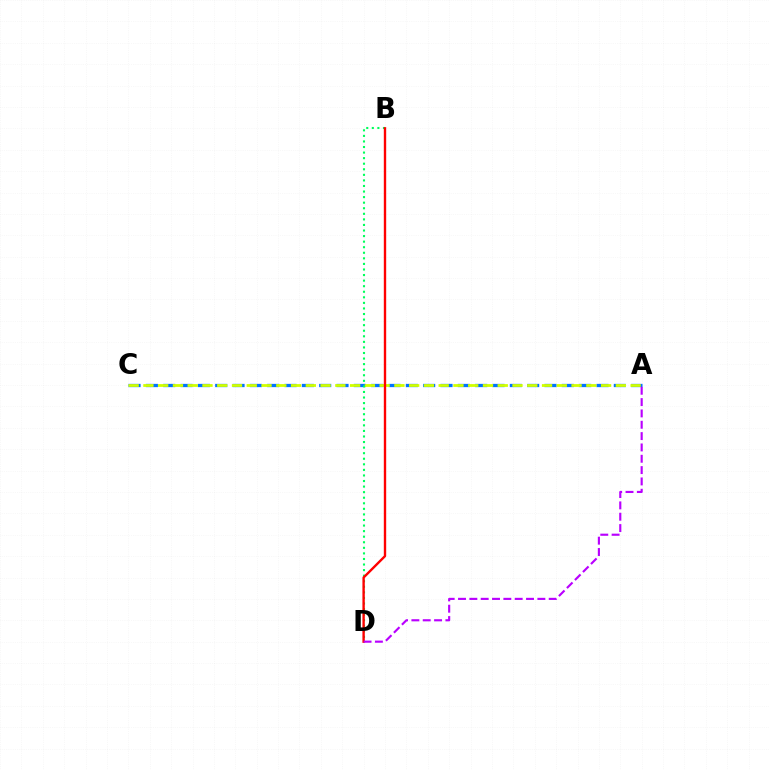{('A', 'C'): [{'color': '#0074ff', 'line_style': 'dashed', 'thickness': 2.35}, {'color': '#d1ff00', 'line_style': 'dashed', 'thickness': 2.01}], ('B', 'D'): [{'color': '#00ff5c', 'line_style': 'dotted', 'thickness': 1.51}, {'color': '#ff0000', 'line_style': 'solid', 'thickness': 1.71}], ('A', 'D'): [{'color': '#b900ff', 'line_style': 'dashed', 'thickness': 1.54}]}